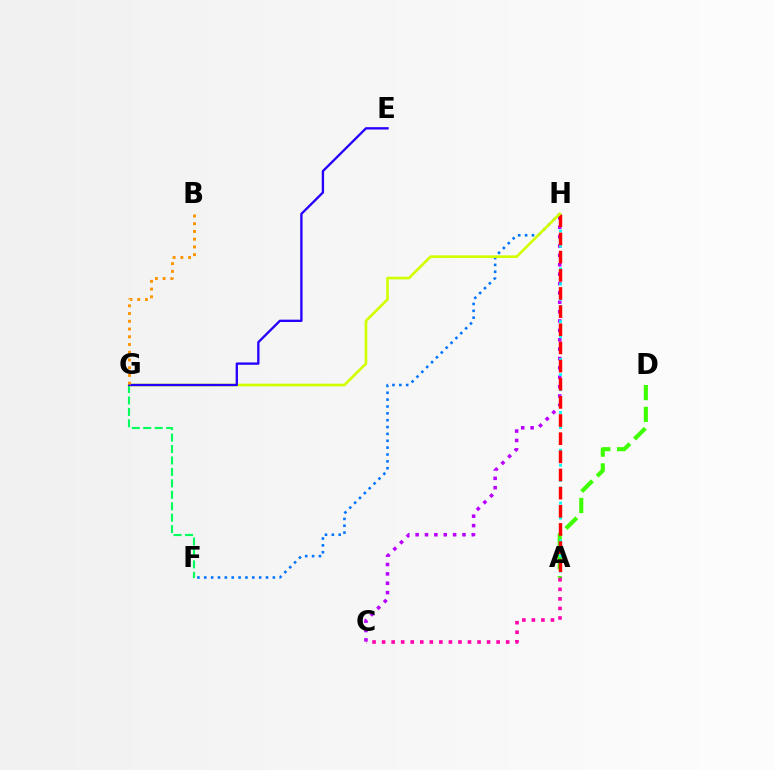{('C', 'H'): [{'color': '#b900ff', 'line_style': 'dotted', 'thickness': 2.55}], ('F', 'H'): [{'color': '#0074ff', 'line_style': 'dotted', 'thickness': 1.86}], ('A', 'D'): [{'color': '#3dff00', 'line_style': 'dashed', 'thickness': 2.96}], ('A', 'C'): [{'color': '#ff00ac', 'line_style': 'dotted', 'thickness': 2.59}], ('A', 'H'): [{'color': '#00fff6', 'line_style': 'dotted', 'thickness': 2.05}, {'color': '#ff0000', 'line_style': 'dashed', 'thickness': 2.47}], ('F', 'G'): [{'color': '#00ff5c', 'line_style': 'dashed', 'thickness': 1.56}], ('G', 'H'): [{'color': '#d1ff00', 'line_style': 'solid', 'thickness': 1.91}], ('E', 'G'): [{'color': '#2500ff', 'line_style': 'solid', 'thickness': 1.68}], ('B', 'G'): [{'color': '#ff9400', 'line_style': 'dotted', 'thickness': 2.1}]}